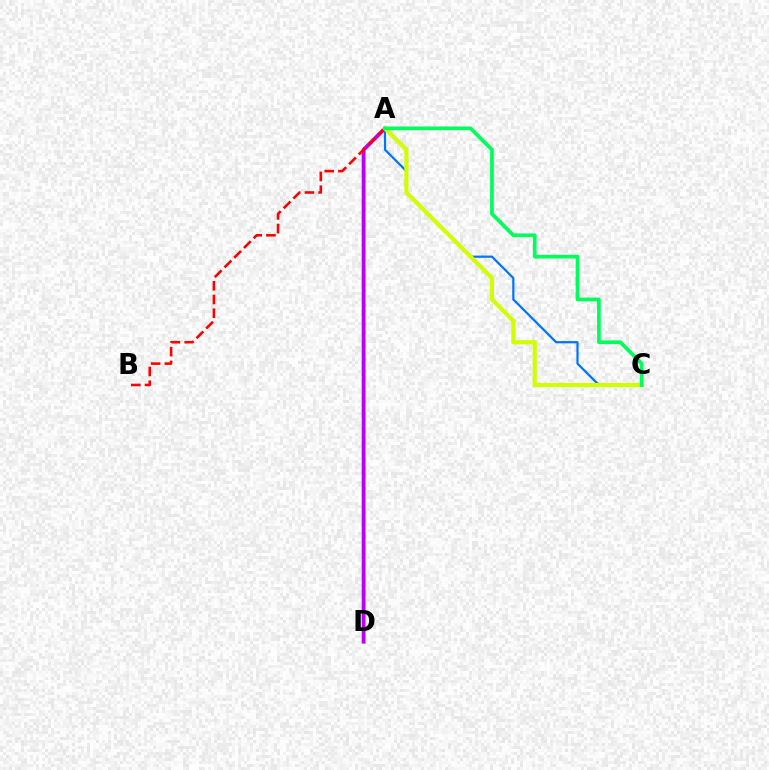{('A', 'D'): [{'color': '#b900ff', 'line_style': 'solid', 'thickness': 2.77}], ('A', 'B'): [{'color': '#ff0000', 'line_style': 'dashed', 'thickness': 1.87}], ('A', 'C'): [{'color': '#0074ff', 'line_style': 'solid', 'thickness': 1.59}, {'color': '#d1ff00', 'line_style': 'solid', 'thickness': 2.99}, {'color': '#00ff5c', 'line_style': 'solid', 'thickness': 2.67}]}